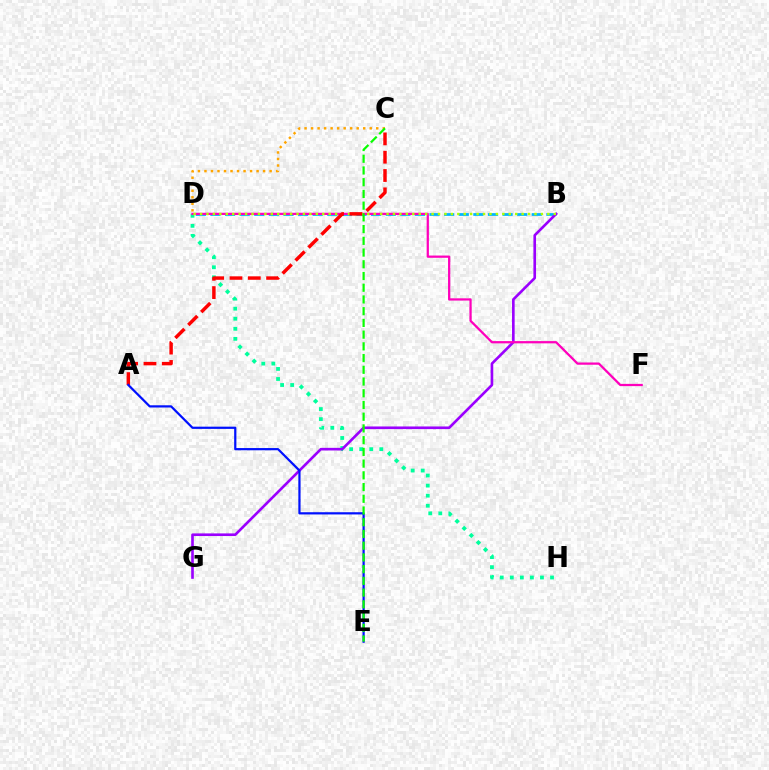{('B', 'D'): [{'color': '#00b5ff', 'line_style': 'dashed', 'thickness': 1.98}, {'color': '#b3ff00', 'line_style': 'dotted', 'thickness': 1.75}], ('D', 'H'): [{'color': '#00ff9d', 'line_style': 'dotted', 'thickness': 2.73}], ('B', 'G'): [{'color': '#9b00ff', 'line_style': 'solid', 'thickness': 1.9}], ('D', 'F'): [{'color': '#ff00bd', 'line_style': 'solid', 'thickness': 1.62}], ('A', 'C'): [{'color': '#ff0000', 'line_style': 'dashed', 'thickness': 2.49}], ('A', 'E'): [{'color': '#0010ff', 'line_style': 'solid', 'thickness': 1.6}], ('C', 'D'): [{'color': '#ffa500', 'line_style': 'dotted', 'thickness': 1.77}], ('C', 'E'): [{'color': '#08ff00', 'line_style': 'dashed', 'thickness': 1.59}]}